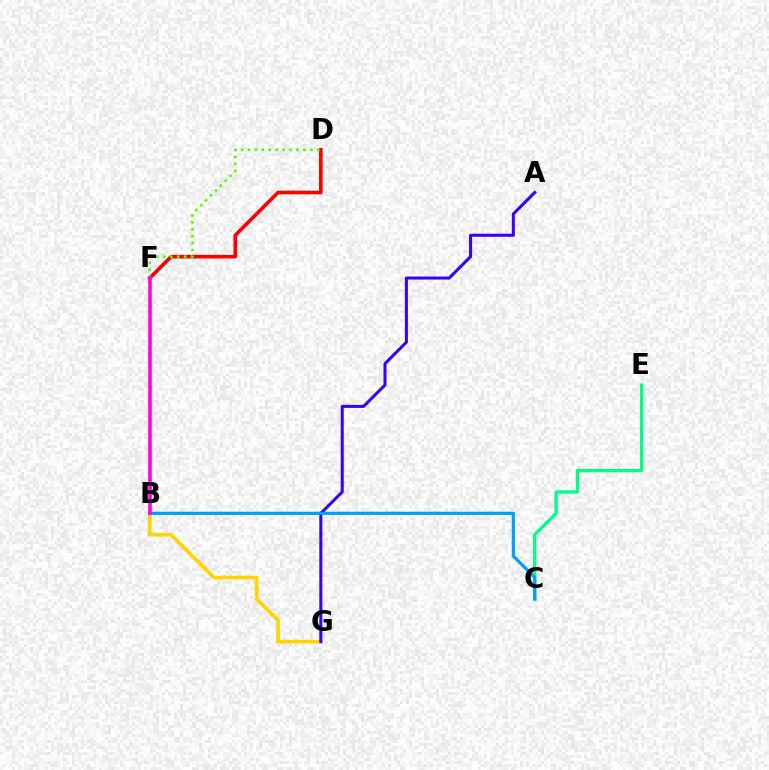{('D', 'F'): [{'color': '#ff0000', 'line_style': 'solid', 'thickness': 2.62}, {'color': '#4fff00', 'line_style': 'dotted', 'thickness': 1.88}], ('B', 'G'): [{'color': '#ffd500', 'line_style': 'solid', 'thickness': 2.62}], ('C', 'E'): [{'color': '#00ff86', 'line_style': 'solid', 'thickness': 2.37}], ('A', 'G'): [{'color': '#3700ff', 'line_style': 'solid', 'thickness': 2.19}], ('B', 'C'): [{'color': '#009eff', 'line_style': 'solid', 'thickness': 2.29}], ('B', 'F'): [{'color': '#ff00ed', 'line_style': 'solid', 'thickness': 2.57}]}